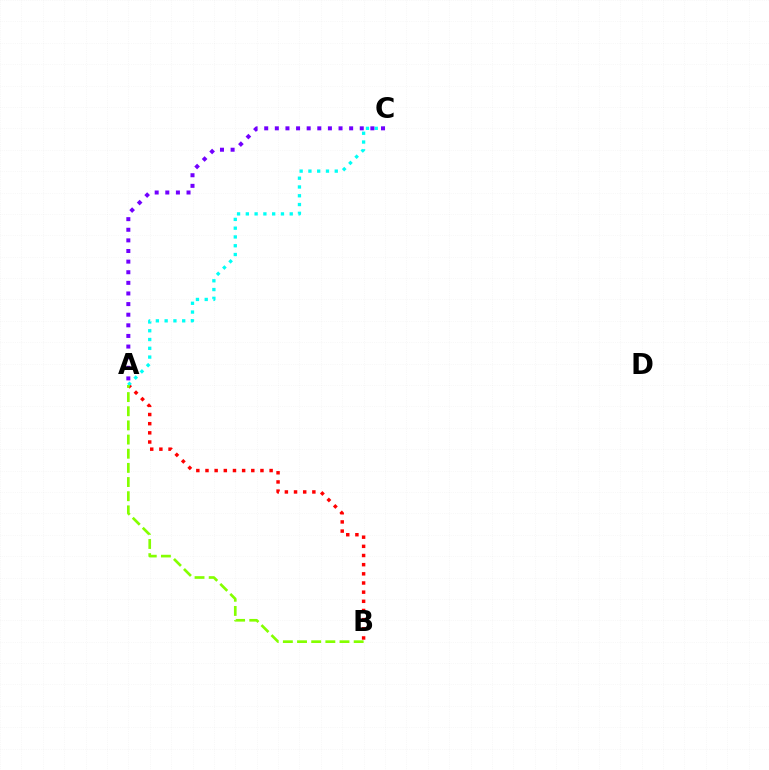{('A', 'B'): [{'color': '#ff0000', 'line_style': 'dotted', 'thickness': 2.49}, {'color': '#84ff00', 'line_style': 'dashed', 'thickness': 1.92}], ('A', 'C'): [{'color': '#00fff6', 'line_style': 'dotted', 'thickness': 2.39}, {'color': '#7200ff', 'line_style': 'dotted', 'thickness': 2.88}]}